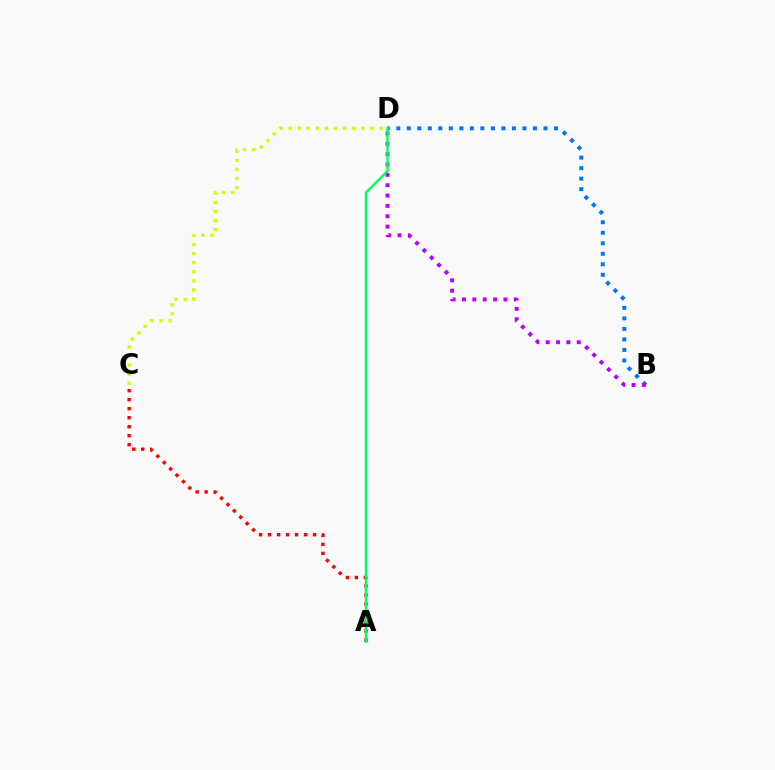{('C', 'D'): [{'color': '#d1ff00', 'line_style': 'dotted', 'thickness': 2.47}], ('B', 'D'): [{'color': '#0074ff', 'line_style': 'dotted', 'thickness': 2.86}, {'color': '#b900ff', 'line_style': 'dotted', 'thickness': 2.81}], ('A', 'C'): [{'color': '#ff0000', 'line_style': 'dotted', 'thickness': 2.45}], ('A', 'D'): [{'color': '#00ff5c', 'line_style': 'solid', 'thickness': 1.73}]}